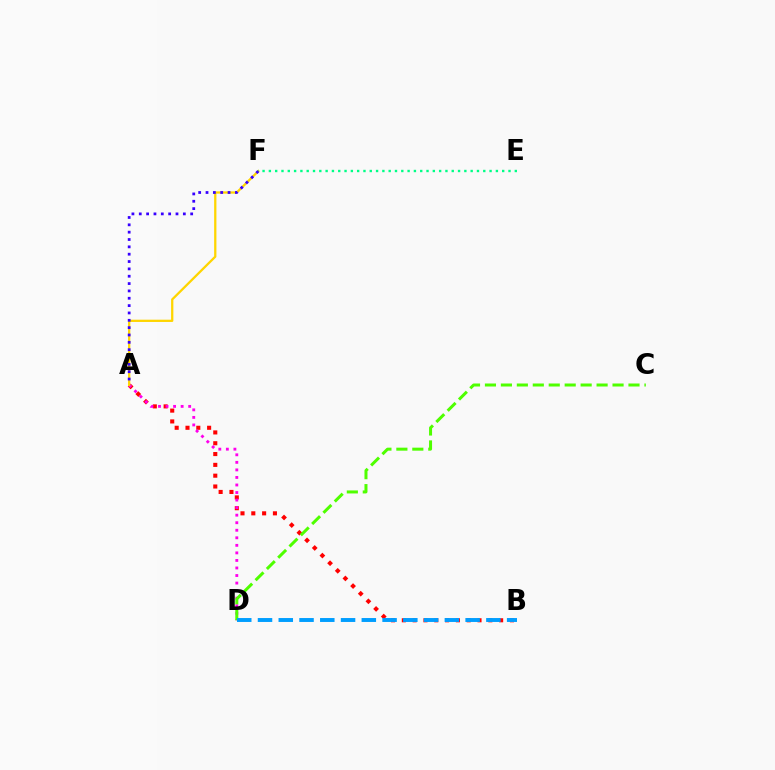{('A', 'B'): [{'color': '#ff0000', 'line_style': 'dotted', 'thickness': 2.94}], ('A', 'D'): [{'color': '#ff00ed', 'line_style': 'dotted', 'thickness': 2.05}], ('C', 'D'): [{'color': '#4fff00', 'line_style': 'dashed', 'thickness': 2.17}], ('B', 'D'): [{'color': '#009eff', 'line_style': 'dashed', 'thickness': 2.82}], ('A', 'F'): [{'color': '#ffd500', 'line_style': 'solid', 'thickness': 1.64}, {'color': '#3700ff', 'line_style': 'dotted', 'thickness': 2.0}], ('E', 'F'): [{'color': '#00ff86', 'line_style': 'dotted', 'thickness': 1.71}]}